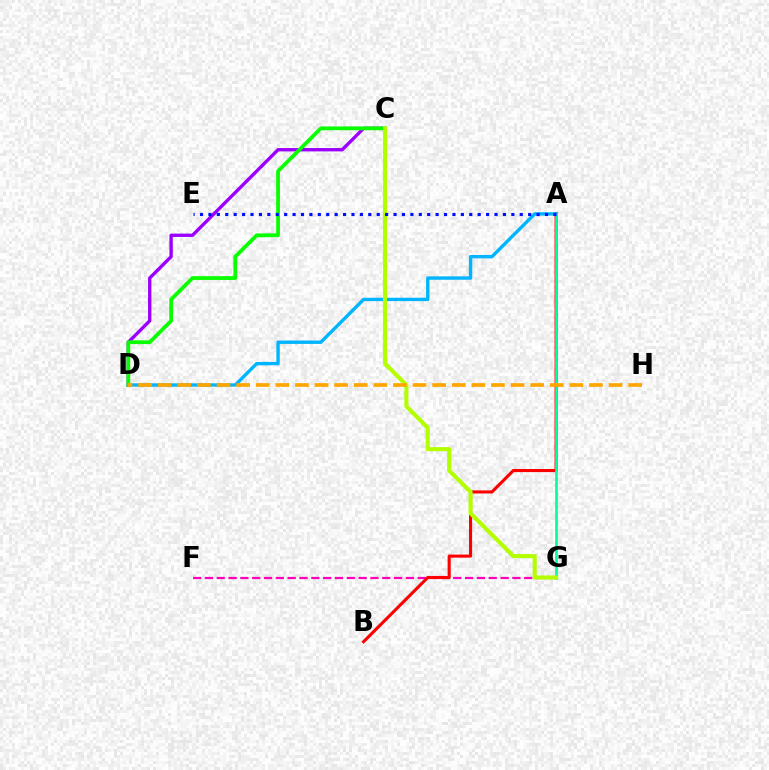{('F', 'G'): [{'color': '#ff00bd', 'line_style': 'dashed', 'thickness': 1.61}], ('A', 'B'): [{'color': '#ff0000', 'line_style': 'solid', 'thickness': 2.23}], ('A', 'D'): [{'color': '#00b5ff', 'line_style': 'solid', 'thickness': 2.43}], ('C', 'D'): [{'color': '#9b00ff', 'line_style': 'solid', 'thickness': 2.42}, {'color': '#08ff00', 'line_style': 'solid', 'thickness': 2.72}], ('A', 'G'): [{'color': '#00ff9d', 'line_style': 'solid', 'thickness': 1.93}], ('C', 'G'): [{'color': '#b3ff00', 'line_style': 'solid', 'thickness': 2.95}], ('D', 'H'): [{'color': '#ffa500', 'line_style': 'dashed', 'thickness': 2.66}], ('A', 'E'): [{'color': '#0010ff', 'line_style': 'dotted', 'thickness': 2.29}]}